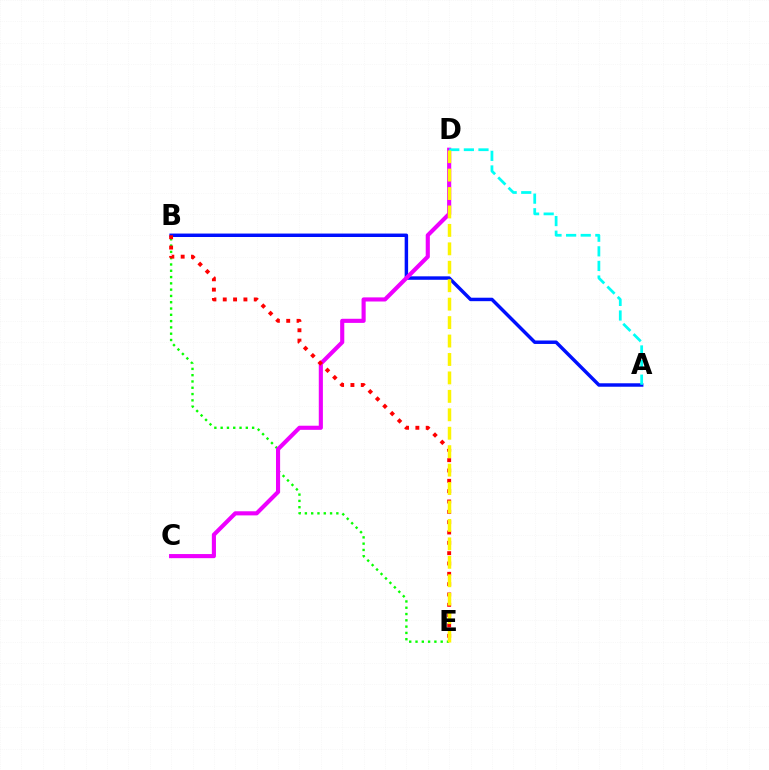{('A', 'B'): [{'color': '#0010ff', 'line_style': 'solid', 'thickness': 2.49}], ('B', 'E'): [{'color': '#08ff00', 'line_style': 'dotted', 'thickness': 1.71}, {'color': '#ff0000', 'line_style': 'dotted', 'thickness': 2.81}], ('C', 'D'): [{'color': '#ee00ff', 'line_style': 'solid', 'thickness': 2.96}], ('A', 'D'): [{'color': '#00fff6', 'line_style': 'dashed', 'thickness': 1.98}], ('D', 'E'): [{'color': '#fcf500', 'line_style': 'dashed', 'thickness': 2.5}]}